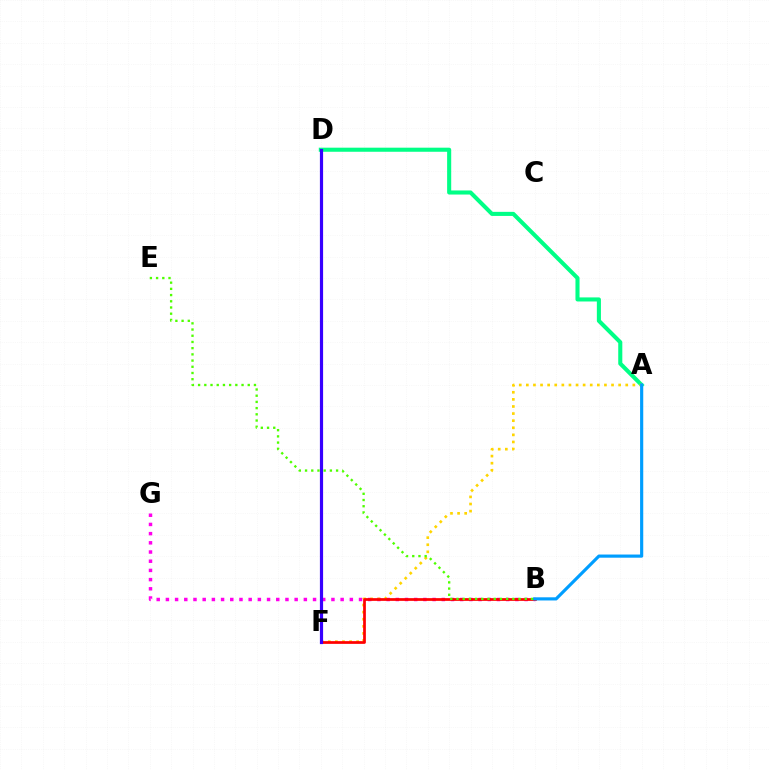{('B', 'G'): [{'color': '#ff00ed', 'line_style': 'dotted', 'thickness': 2.5}], ('A', 'D'): [{'color': '#00ff86', 'line_style': 'solid', 'thickness': 2.94}], ('A', 'F'): [{'color': '#ffd500', 'line_style': 'dotted', 'thickness': 1.93}], ('B', 'F'): [{'color': '#ff0000', 'line_style': 'solid', 'thickness': 1.96}], ('D', 'F'): [{'color': '#3700ff', 'line_style': 'solid', 'thickness': 2.3}], ('A', 'B'): [{'color': '#009eff', 'line_style': 'solid', 'thickness': 2.28}], ('B', 'E'): [{'color': '#4fff00', 'line_style': 'dotted', 'thickness': 1.69}]}